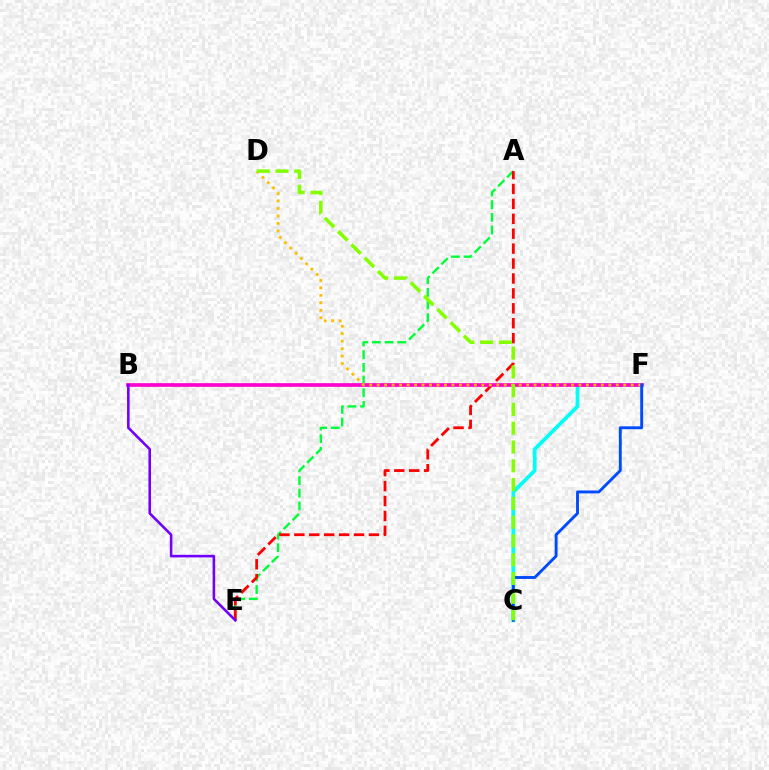{('A', 'E'): [{'color': '#00ff39', 'line_style': 'dashed', 'thickness': 1.72}, {'color': '#ff0000', 'line_style': 'dashed', 'thickness': 2.03}], ('C', 'F'): [{'color': '#00fff6', 'line_style': 'solid', 'thickness': 2.69}, {'color': '#004bff', 'line_style': 'solid', 'thickness': 2.08}], ('B', 'F'): [{'color': '#ff00cf', 'line_style': 'solid', 'thickness': 2.66}], ('D', 'F'): [{'color': '#ffbd00', 'line_style': 'dotted', 'thickness': 2.03}], ('B', 'E'): [{'color': '#7200ff', 'line_style': 'solid', 'thickness': 1.86}], ('C', 'D'): [{'color': '#84ff00', 'line_style': 'dashed', 'thickness': 2.55}]}